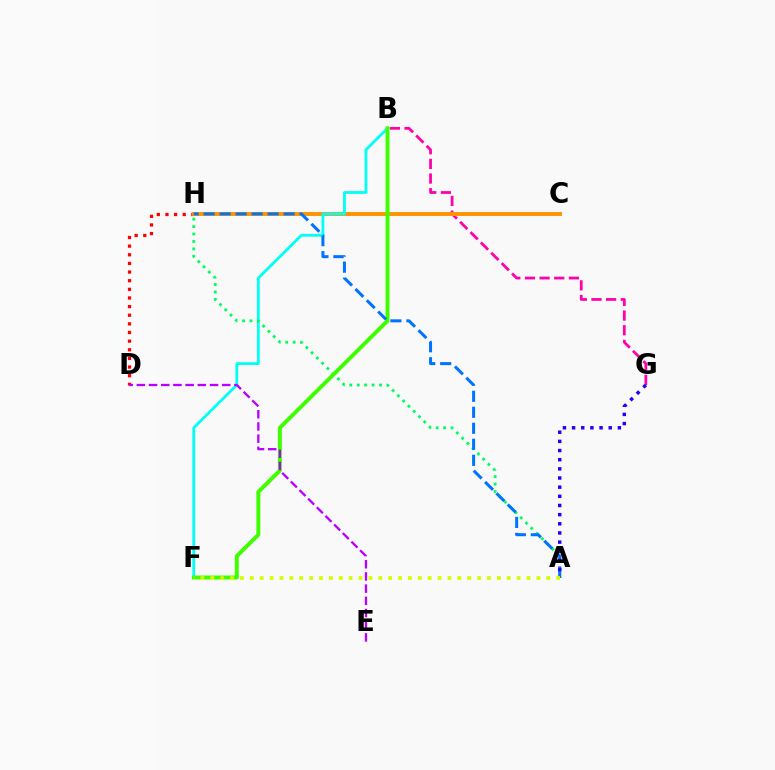{('D', 'H'): [{'color': '#ff0000', 'line_style': 'dotted', 'thickness': 2.35}], ('B', 'G'): [{'color': '#ff00ac', 'line_style': 'dashed', 'thickness': 1.99}], ('C', 'H'): [{'color': '#ff9400', 'line_style': 'solid', 'thickness': 2.82}], ('B', 'F'): [{'color': '#00fff6', 'line_style': 'solid', 'thickness': 2.01}, {'color': '#3dff00', 'line_style': 'solid', 'thickness': 2.82}], ('A', 'H'): [{'color': '#00ff5c', 'line_style': 'dotted', 'thickness': 2.02}, {'color': '#0074ff', 'line_style': 'dashed', 'thickness': 2.17}], ('D', 'E'): [{'color': '#b900ff', 'line_style': 'dashed', 'thickness': 1.66}], ('A', 'G'): [{'color': '#2500ff', 'line_style': 'dotted', 'thickness': 2.49}], ('A', 'F'): [{'color': '#d1ff00', 'line_style': 'dotted', 'thickness': 2.68}]}